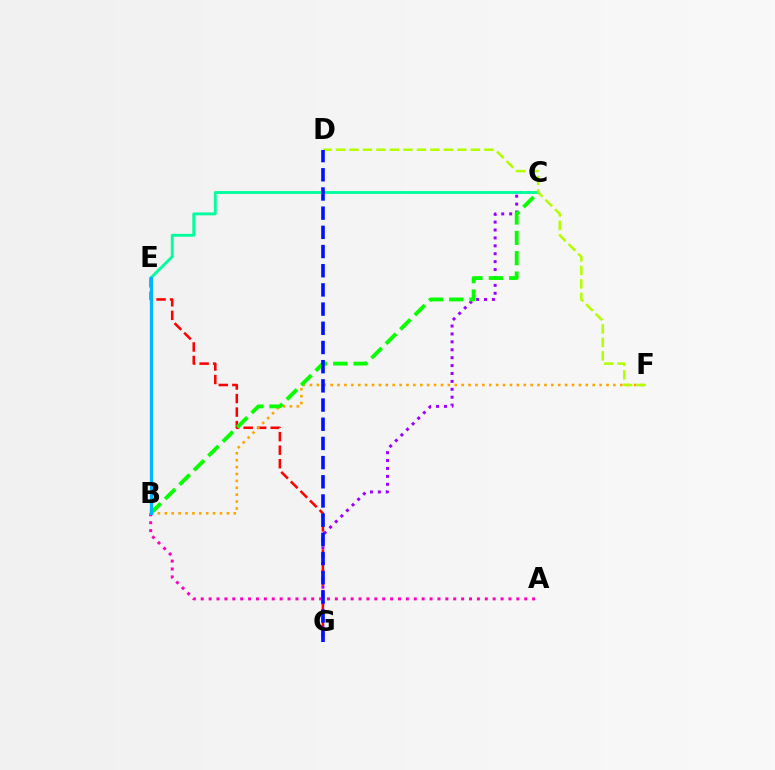{('C', 'G'): [{'color': '#9b00ff', 'line_style': 'dotted', 'thickness': 2.15}], ('E', 'G'): [{'color': '#ff0000', 'line_style': 'dashed', 'thickness': 1.84}], ('B', 'F'): [{'color': '#ffa500', 'line_style': 'dotted', 'thickness': 1.87}], ('C', 'E'): [{'color': '#00ff9d', 'line_style': 'solid', 'thickness': 2.07}], ('A', 'B'): [{'color': '#ff00bd', 'line_style': 'dotted', 'thickness': 2.14}], ('D', 'F'): [{'color': '#b3ff00', 'line_style': 'dashed', 'thickness': 1.83}], ('B', 'C'): [{'color': '#08ff00', 'line_style': 'dashed', 'thickness': 2.76}], ('B', 'E'): [{'color': '#00b5ff', 'line_style': 'solid', 'thickness': 2.35}], ('D', 'G'): [{'color': '#0010ff', 'line_style': 'dashed', 'thickness': 2.61}]}